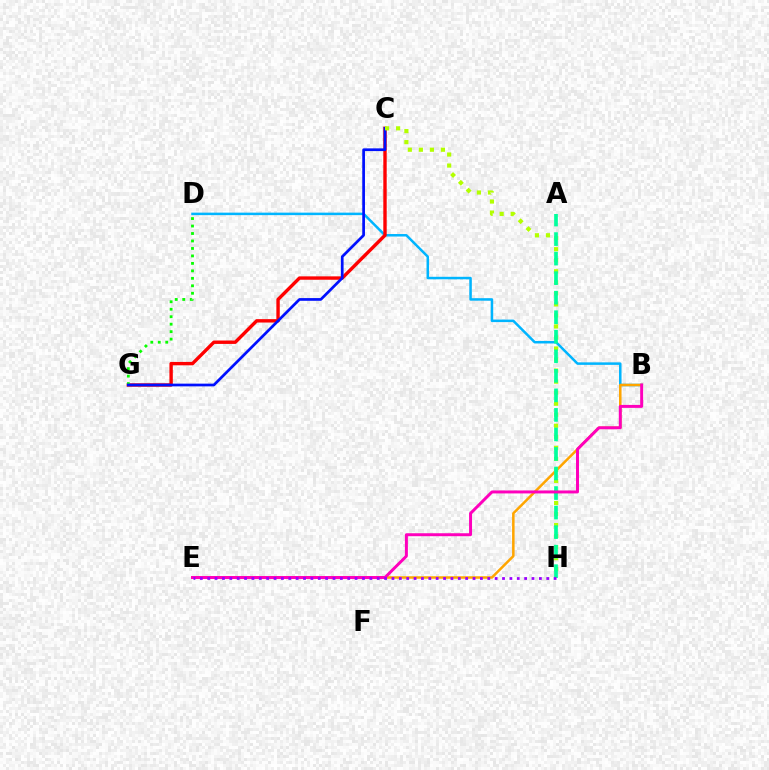{('B', 'D'): [{'color': '#00b5ff', 'line_style': 'solid', 'thickness': 1.8}], ('C', 'G'): [{'color': '#ff0000', 'line_style': 'solid', 'thickness': 2.44}, {'color': '#0010ff', 'line_style': 'solid', 'thickness': 1.96}], ('B', 'E'): [{'color': '#ffa500', 'line_style': 'solid', 'thickness': 1.81}, {'color': '#ff00bd', 'line_style': 'solid', 'thickness': 2.13}], ('D', 'G'): [{'color': '#08ff00', 'line_style': 'dotted', 'thickness': 2.03}], ('C', 'H'): [{'color': '#b3ff00', 'line_style': 'dotted', 'thickness': 3.0}], ('A', 'H'): [{'color': '#00ff9d', 'line_style': 'dashed', 'thickness': 2.65}], ('E', 'H'): [{'color': '#9b00ff', 'line_style': 'dotted', 'thickness': 2.0}]}